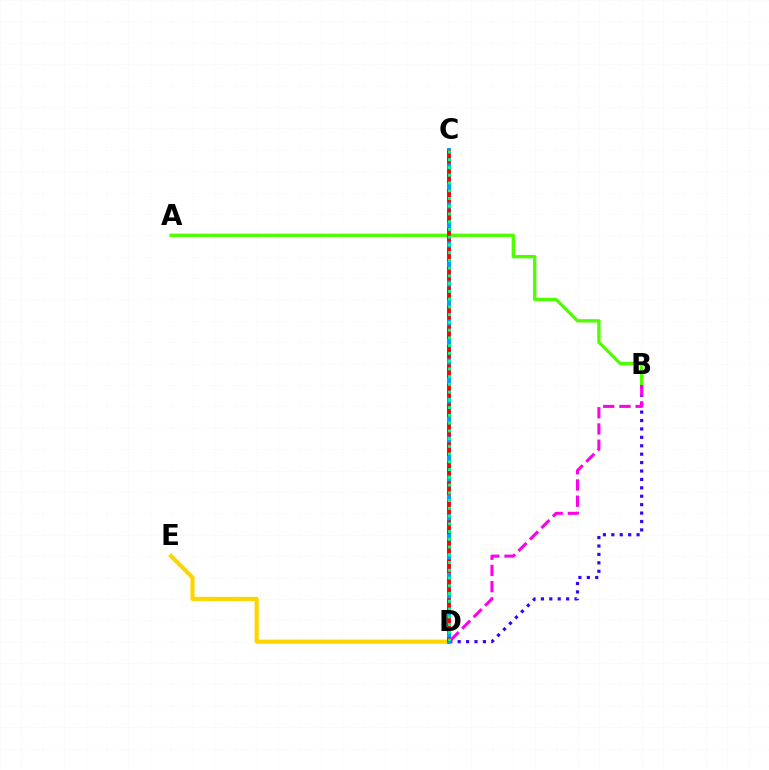{('A', 'B'): [{'color': '#4fff00', 'line_style': 'solid', 'thickness': 2.39}], ('B', 'D'): [{'color': '#3700ff', 'line_style': 'dotted', 'thickness': 2.29}, {'color': '#ff00ed', 'line_style': 'dashed', 'thickness': 2.2}], ('D', 'E'): [{'color': '#ffd500', 'line_style': 'solid', 'thickness': 2.98}], ('C', 'D'): [{'color': '#009eff', 'line_style': 'solid', 'thickness': 2.87}, {'color': '#ff0000', 'line_style': 'dashed', 'thickness': 2.65}, {'color': '#00ff86', 'line_style': 'dotted', 'thickness': 2.1}]}